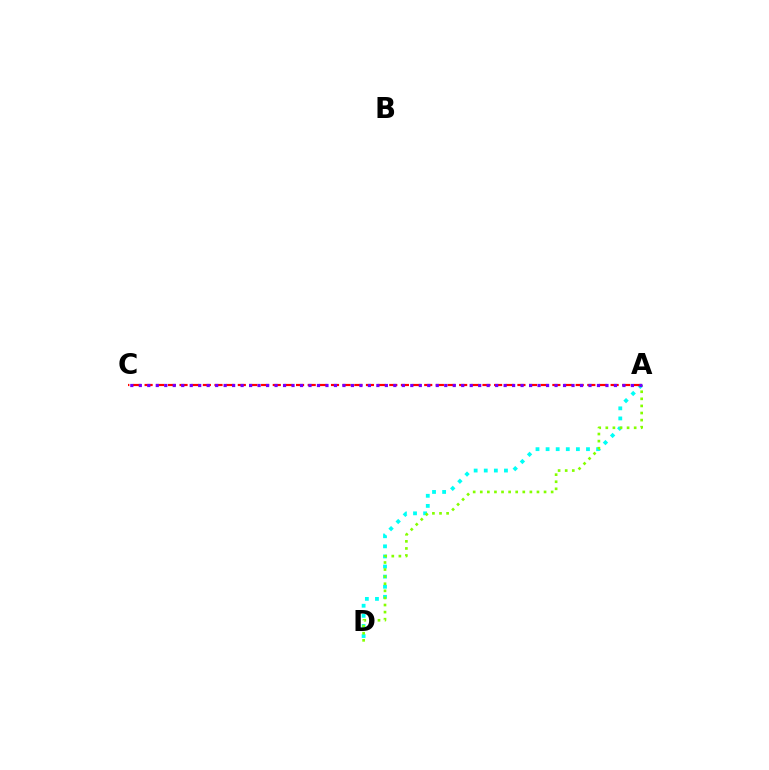{('A', 'D'): [{'color': '#00fff6', 'line_style': 'dotted', 'thickness': 2.74}, {'color': '#84ff00', 'line_style': 'dotted', 'thickness': 1.93}], ('A', 'C'): [{'color': '#ff0000', 'line_style': 'dashed', 'thickness': 1.58}, {'color': '#7200ff', 'line_style': 'dotted', 'thickness': 2.31}]}